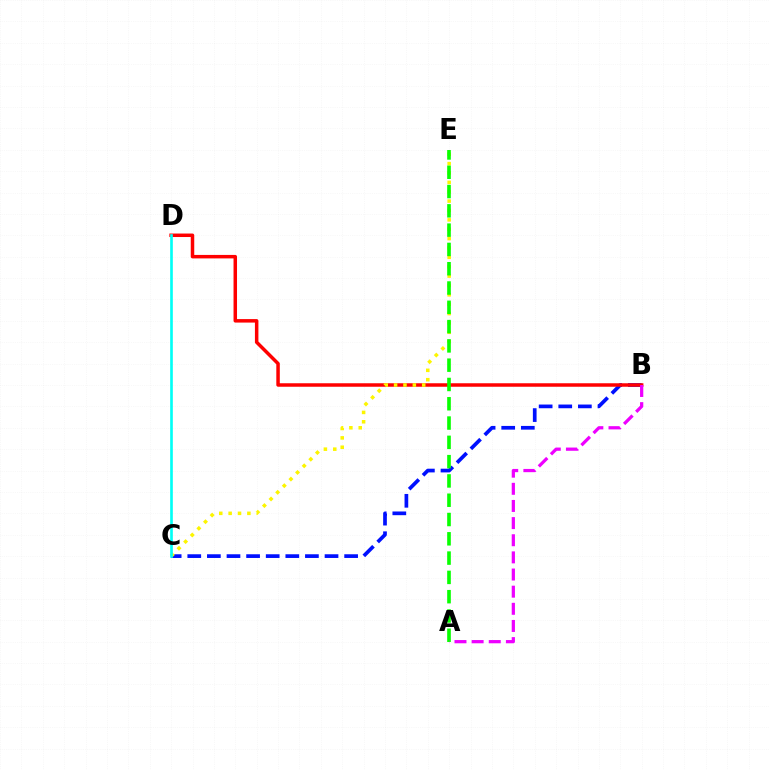{('B', 'C'): [{'color': '#0010ff', 'line_style': 'dashed', 'thickness': 2.66}], ('B', 'D'): [{'color': '#ff0000', 'line_style': 'solid', 'thickness': 2.51}], ('C', 'E'): [{'color': '#fcf500', 'line_style': 'dotted', 'thickness': 2.55}], ('A', 'E'): [{'color': '#08ff00', 'line_style': 'dashed', 'thickness': 2.62}], ('C', 'D'): [{'color': '#00fff6', 'line_style': 'solid', 'thickness': 1.91}], ('A', 'B'): [{'color': '#ee00ff', 'line_style': 'dashed', 'thickness': 2.33}]}